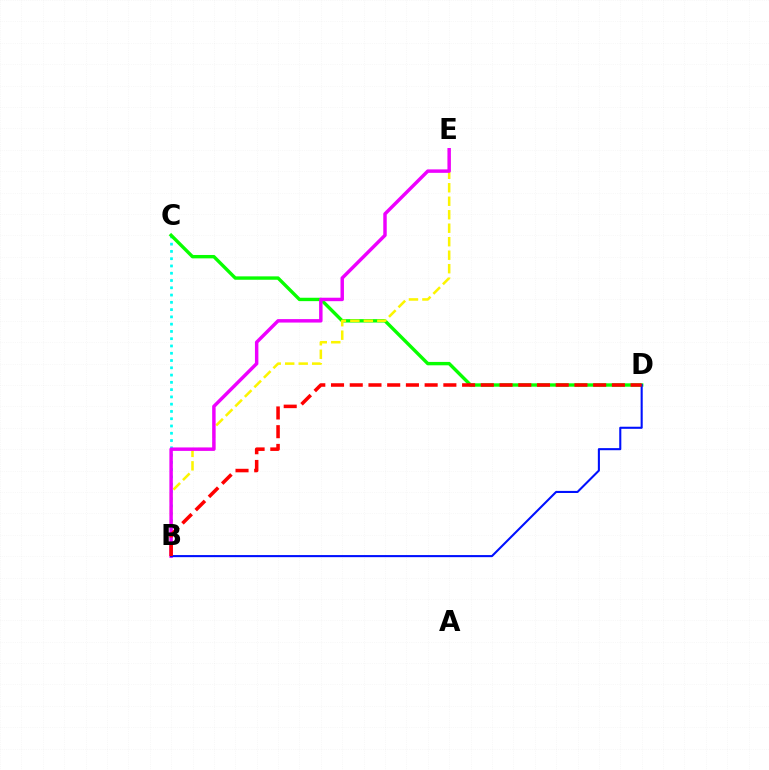{('B', 'C'): [{'color': '#00fff6', 'line_style': 'dotted', 'thickness': 1.98}], ('C', 'D'): [{'color': '#08ff00', 'line_style': 'solid', 'thickness': 2.44}], ('B', 'E'): [{'color': '#fcf500', 'line_style': 'dashed', 'thickness': 1.83}, {'color': '#ee00ff', 'line_style': 'solid', 'thickness': 2.49}], ('B', 'D'): [{'color': '#0010ff', 'line_style': 'solid', 'thickness': 1.5}, {'color': '#ff0000', 'line_style': 'dashed', 'thickness': 2.54}]}